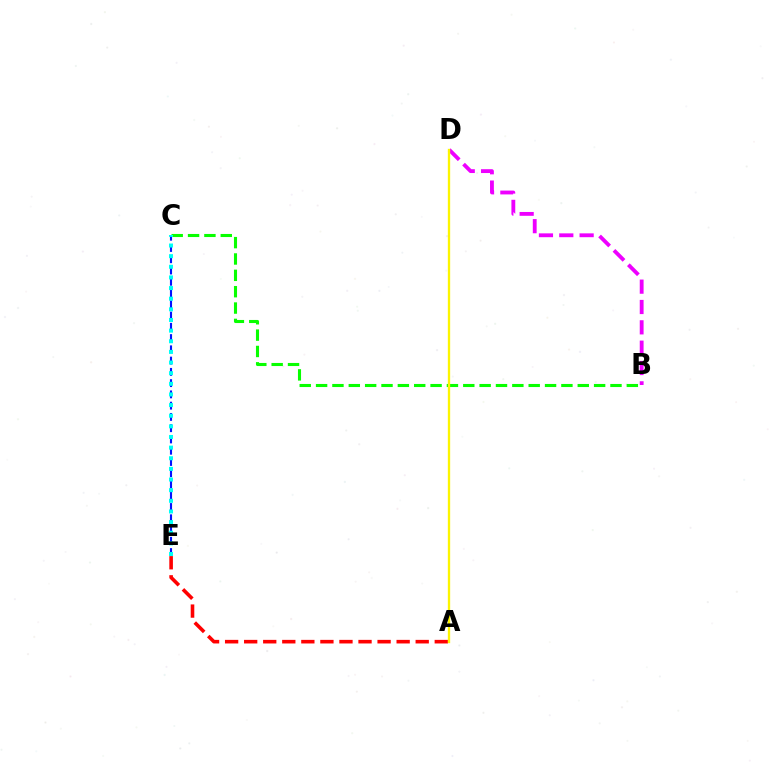{('A', 'E'): [{'color': '#ff0000', 'line_style': 'dashed', 'thickness': 2.59}], ('B', 'D'): [{'color': '#ee00ff', 'line_style': 'dashed', 'thickness': 2.76}], ('C', 'E'): [{'color': '#0010ff', 'line_style': 'dashed', 'thickness': 1.53}, {'color': '#00fff6', 'line_style': 'dotted', 'thickness': 2.89}], ('B', 'C'): [{'color': '#08ff00', 'line_style': 'dashed', 'thickness': 2.22}], ('A', 'D'): [{'color': '#fcf500', 'line_style': 'solid', 'thickness': 1.68}]}